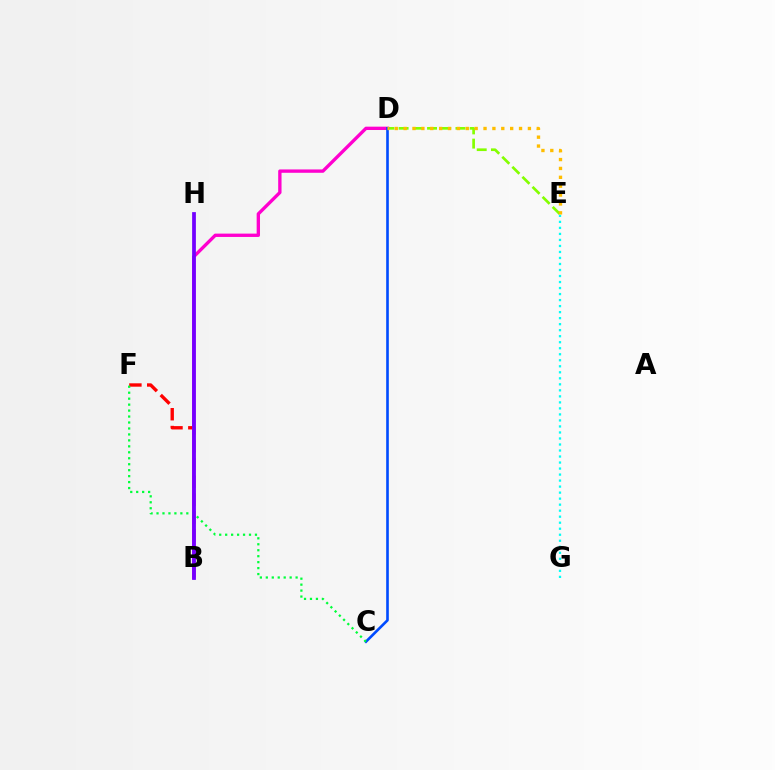{('B', 'F'): [{'color': '#ff0000', 'line_style': 'dashed', 'thickness': 2.42}], ('D', 'E'): [{'color': '#84ff00', 'line_style': 'dashed', 'thickness': 1.93}, {'color': '#ffbd00', 'line_style': 'dotted', 'thickness': 2.41}], ('B', 'D'): [{'color': '#ff00cf', 'line_style': 'solid', 'thickness': 2.4}], ('C', 'D'): [{'color': '#004bff', 'line_style': 'solid', 'thickness': 1.9}], ('E', 'G'): [{'color': '#00fff6', 'line_style': 'dotted', 'thickness': 1.63}], ('C', 'F'): [{'color': '#00ff39', 'line_style': 'dotted', 'thickness': 1.62}], ('B', 'H'): [{'color': '#7200ff', 'line_style': 'solid', 'thickness': 2.71}]}